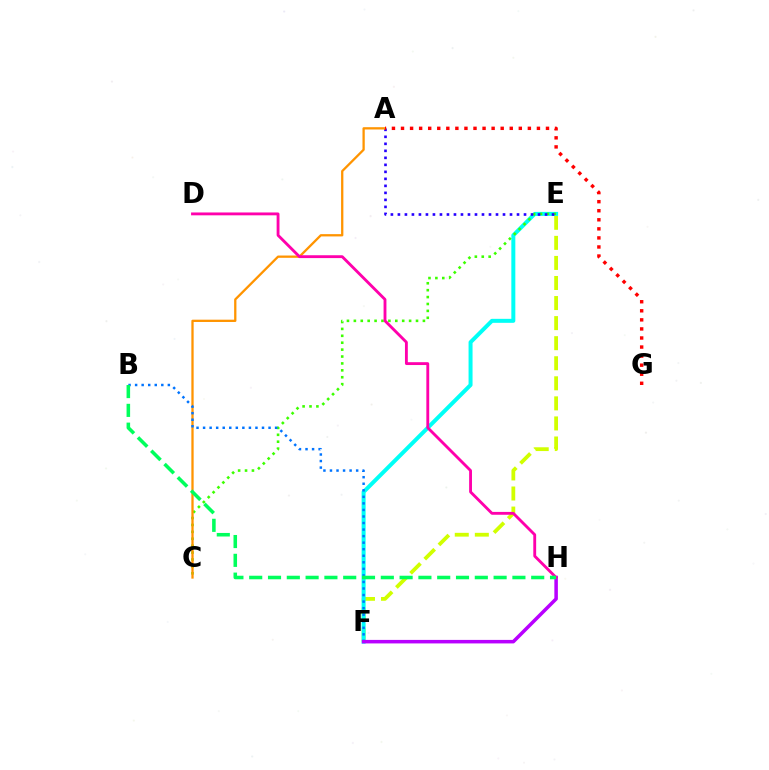{('E', 'F'): [{'color': '#d1ff00', 'line_style': 'dashed', 'thickness': 2.73}, {'color': '#00fff6', 'line_style': 'solid', 'thickness': 2.87}], ('C', 'E'): [{'color': '#3dff00', 'line_style': 'dotted', 'thickness': 1.88}], ('A', 'E'): [{'color': '#2500ff', 'line_style': 'dotted', 'thickness': 1.9}], ('A', 'C'): [{'color': '#ff9400', 'line_style': 'solid', 'thickness': 1.65}], ('A', 'G'): [{'color': '#ff0000', 'line_style': 'dotted', 'thickness': 2.46}], ('B', 'F'): [{'color': '#0074ff', 'line_style': 'dotted', 'thickness': 1.78}], ('F', 'H'): [{'color': '#b900ff', 'line_style': 'solid', 'thickness': 2.54}], ('D', 'H'): [{'color': '#ff00ac', 'line_style': 'solid', 'thickness': 2.05}], ('B', 'H'): [{'color': '#00ff5c', 'line_style': 'dashed', 'thickness': 2.55}]}